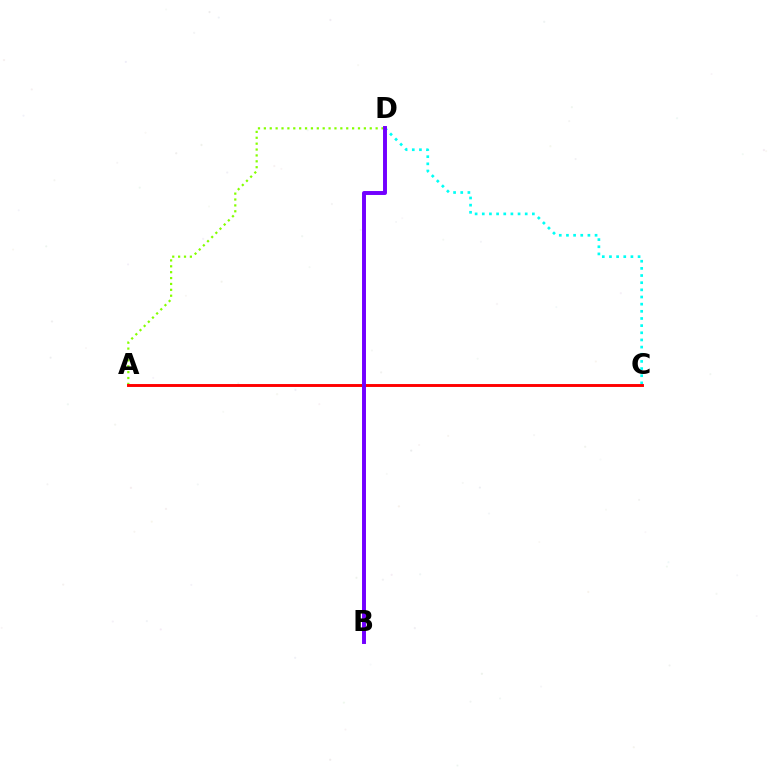{('C', 'D'): [{'color': '#00fff6', 'line_style': 'dotted', 'thickness': 1.94}], ('A', 'D'): [{'color': '#84ff00', 'line_style': 'dotted', 'thickness': 1.6}], ('A', 'C'): [{'color': '#ff0000', 'line_style': 'solid', 'thickness': 2.09}], ('B', 'D'): [{'color': '#7200ff', 'line_style': 'solid', 'thickness': 2.84}]}